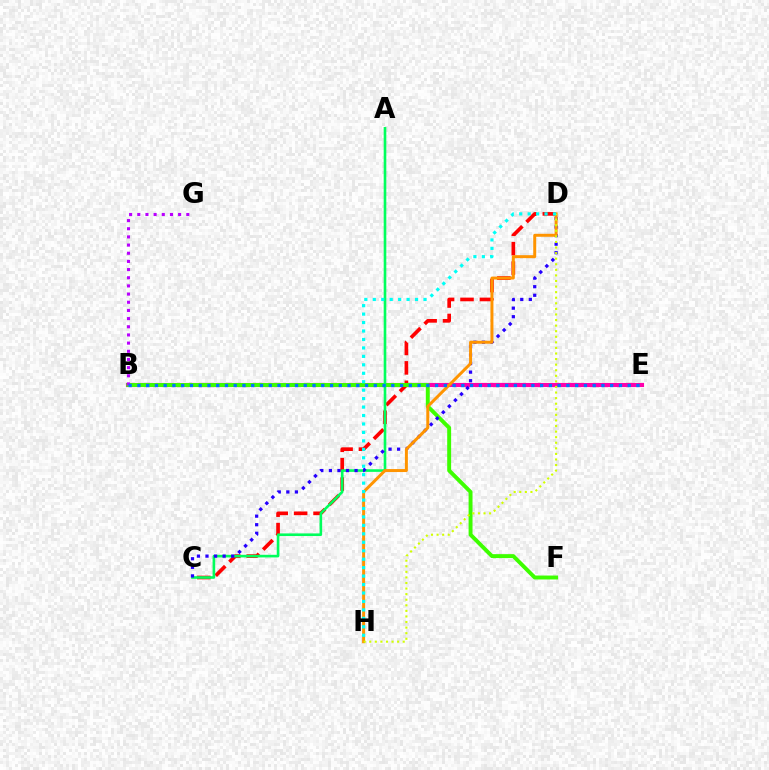{('B', 'E'): [{'color': '#ff00ac', 'line_style': 'solid', 'thickness': 2.96}, {'color': '#0074ff', 'line_style': 'dotted', 'thickness': 2.38}], ('C', 'D'): [{'color': '#ff0000', 'line_style': 'dashed', 'thickness': 2.64}, {'color': '#2500ff', 'line_style': 'dotted', 'thickness': 2.33}], ('B', 'F'): [{'color': '#3dff00', 'line_style': 'solid', 'thickness': 2.83}], ('A', 'C'): [{'color': '#00ff5c', 'line_style': 'solid', 'thickness': 1.89}], ('D', 'H'): [{'color': '#ff9400', 'line_style': 'solid', 'thickness': 2.14}, {'color': '#d1ff00', 'line_style': 'dotted', 'thickness': 1.52}, {'color': '#00fff6', 'line_style': 'dotted', 'thickness': 2.3}], ('B', 'G'): [{'color': '#b900ff', 'line_style': 'dotted', 'thickness': 2.22}]}